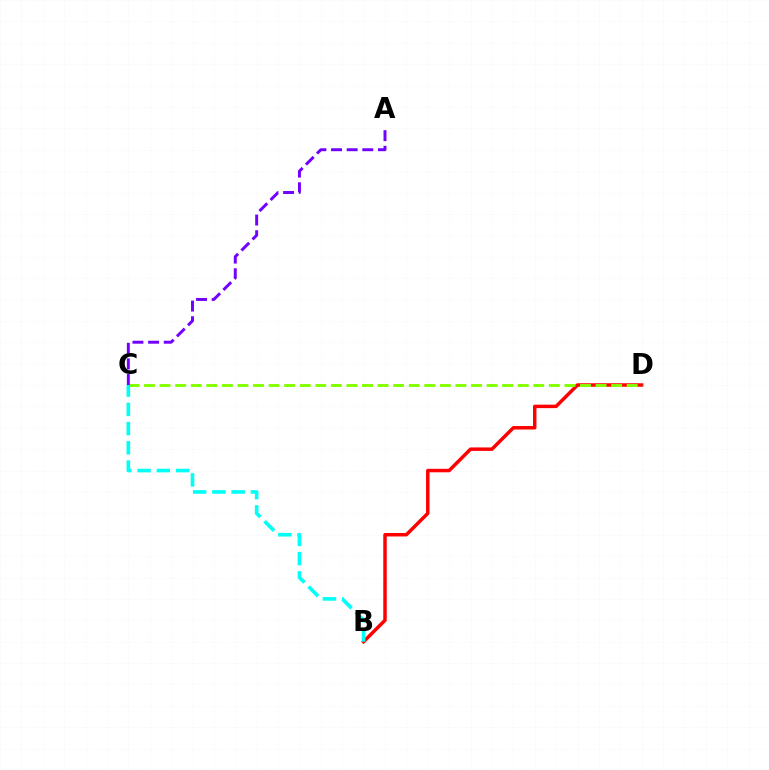{('B', 'D'): [{'color': '#ff0000', 'line_style': 'solid', 'thickness': 2.5}], ('C', 'D'): [{'color': '#84ff00', 'line_style': 'dashed', 'thickness': 2.12}], ('B', 'C'): [{'color': '#00fff6', 'line_style': 'dashed', 'thickness': 2.61}], ('A', 'C'): [{'color': '#7200ff', 'line_style': 'dashed', 'thickness': 2.12}]}